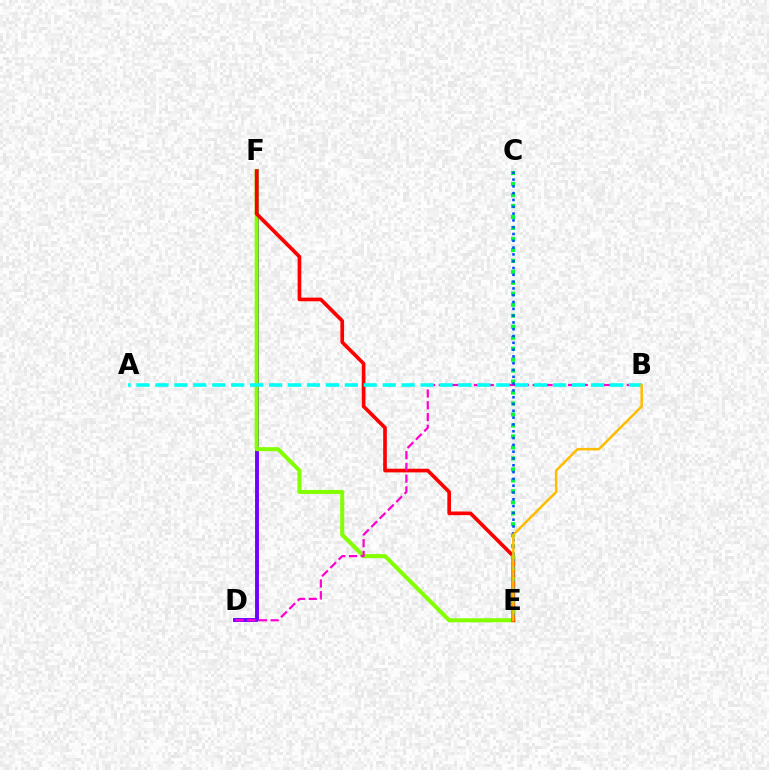{('D', 'F'): [{'color': '#7200ff', 'line_style': 'solid', 'thickness': 2.8}], ('E', 'F'): [{'color': '#84ff00', 'line_style': 'solid', 'thickness': 2.9}, {'color': '#ff0000', 'line_style': 'solid', 'thickness': 2.64}], ('B', 'D'): [{'color': '#ff00cf', 'line_style': 'dashed', 'thickness': 1.6}], ('C', 'E'): [{'color': '#00ff39', 'line_style': 'dotted', 'thickness': 2.98}, {'color': '#004bff', 'line_style': 'dotted', 'thickness': 1.85}], ('A', 'B'): [{'color': '#00fff6', 'line_style': 'dashed', 'thickness': 2.57}], ('B', 'E'): [{'color': '#ffbd00', 'line_style': 'solid', 'thickness': 1.81}]}